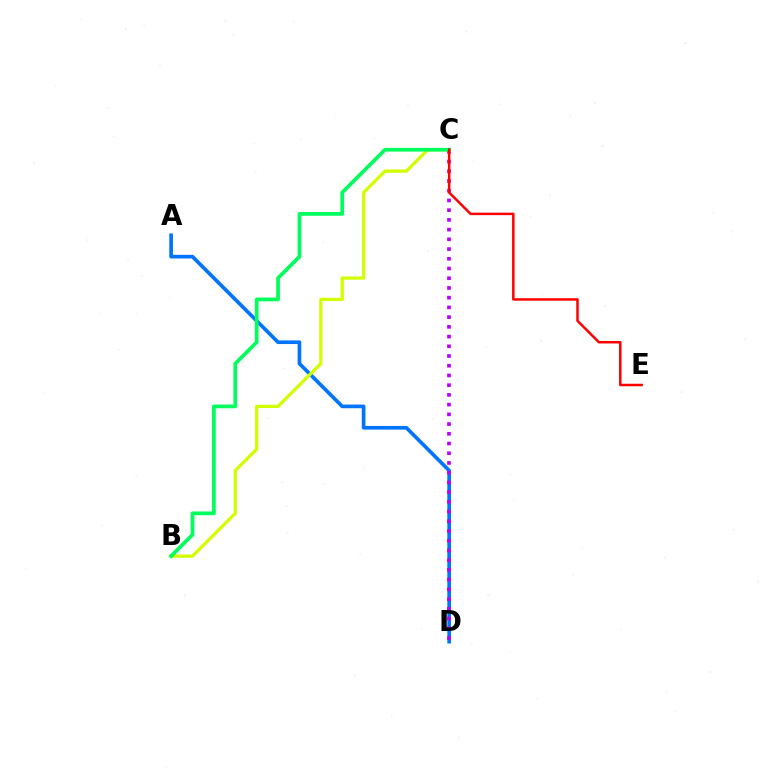{('A', 'D'): [{'color': '#0074ff', 'line_style': 'solid', 'thickness': 2.64}], ('B', 'C'): [{'color': '#d1ff00', 'line_style': 'solid', 'thickness': 2.34}, {'color': '#00ff5c', 'line_style': 'solid', 'thickness': 2.68}], ('C', 'D'): [{'color': '#b900ff', 'line_style': 'dotted', 'thickness': 2.64}], ('C', 'E'): [{'color': '#ff0000', 'line_style': 'solid', 'thickness': 1.8}]}